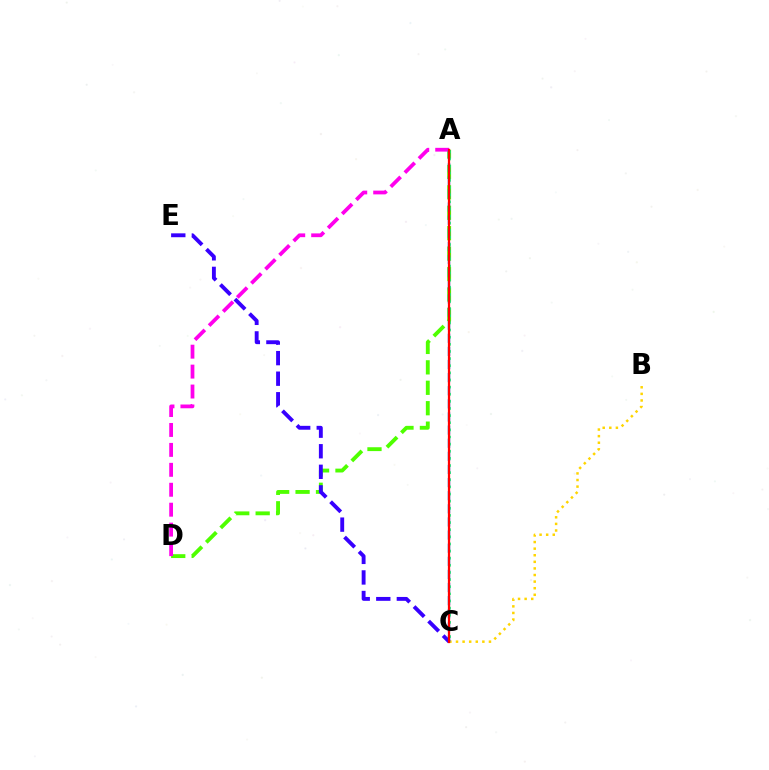{('A', 'D'): [{'color': '#4fff00', 'line_style': 'dashed', 'thickness': 2.78}, {'color': '#ff00ed', 'line_style': 'dashed', 'thickness': 2.71}], ('B', 'C'): [{'color': '#ffd500', 'line_style': 'dotted', 'thickness': 1.79}], ('A', 'C'): [{'color': '#009eff', 'line_style': 'dashed', 'thickness': 1.78}, {'color': '#00ff86', 'line_style': 'dotted', 'thickness': 1.94}, {'color': '#ff0000', 'line_style': 'solid', 'thickness': 1.62}], ('C', 'E'): [{'color': '#3700ff', 'line_style': 'dashed', 'thickness': 2.79}]}